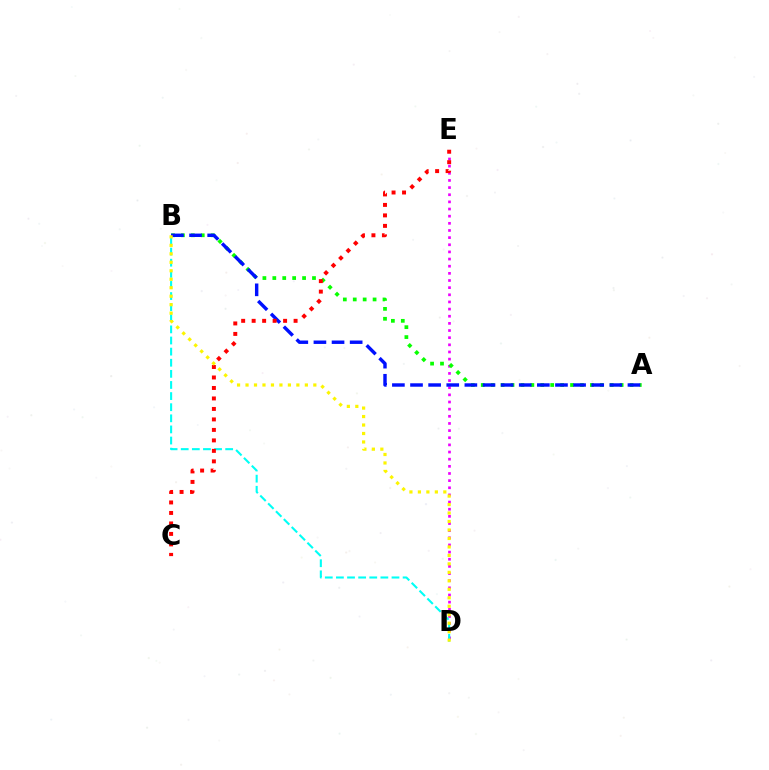{('D', 'E'): [{'color': '#ee00ff', 'line_style': 'dotted', 'thickness': 1.94}], ('A', 'B'): [{'color': '#08ff00', 'line_style': 'dotted', 'thickness': 2.7}, {'color': '#0010ff', 'line_style': 'dashed', 'thickness': 2.46}], ('B', 'D'): [{'color': '#00fff6', 'line_style': 'dashed', 'thickness': 1.51}, {'color': '#fcf500', 'line_style': 'dotted', 'thickness': 2.3}], ('C', 'E'): [{'color': '#ff0000', 'line_style': 'dotted', 'thickness': 2.85}]}